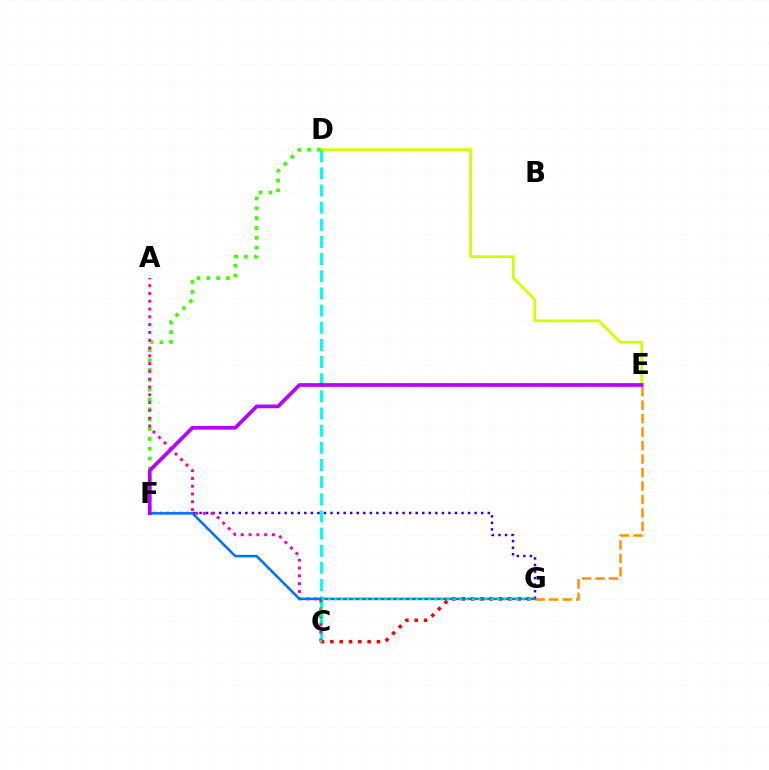{('D', 'E'): [{'color': '#d1ff00', 'line_style': 'solid', 'thickness': 2.01}], ('C', 'D'): [{'color': '#00fff6', 'line_style': 'dashed', 'thickness': 2.33}], ('D', 'F'): [{'color': '#3dff00', 'line_style': 'dotted', 'thickness': 2.68}], ('E', 'G'): [{'color': '#ff9400', 'line_style': 'dashed', 'thickness': 1.83}], ('C', 'G'): [{'color': '#ff0000', 'line_style': 'dotted', 'thickness': 2.53}, {'color': '#00ff5c', 'line_style': 'dotted', 'thickness': 1.7}], ('F', 'G'): [{'color': '#2500ff', 'line_style': 'dotted', 'thickness': 1.78}, {'color': '#0074ff', 'line_style': 'solid', 'thickness': 1.84}], ('A', 'C'): [{'color': '#ff00ac', 'line_style': 'dotted', 'thickness': 2.12}], ('E', 'F'): [{'color': '#b900ff', 'line_style': 'solid', 'thickness': 2.68}]}